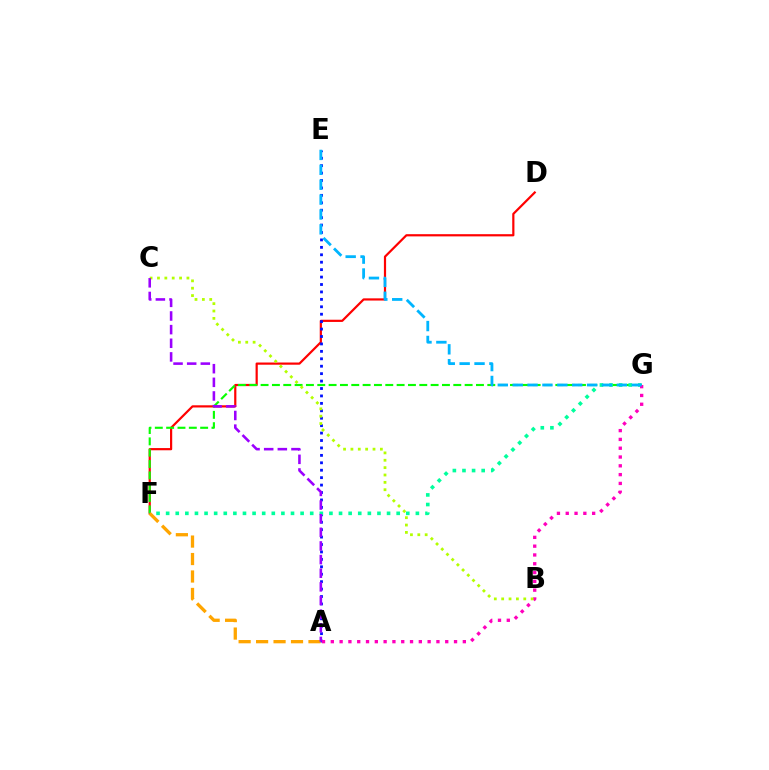{('D', 'F'): [{'color': '#ff0000', 'line_style': 'solid', 'thickness': 1.59}], ('F', 'G'): [{'color': '#08ff00', 'line_style': 'dashed', 'thickness': 1.54}, {'color': '#00ff9d', 'line_style': 'dotted', 'thickness': 2.61}], ('A', 'E'): [{'color': '#0010ff', 'line_style': 'dotted', 'thickness': 2.02}], ('A', 'F'): [{'color': '#ffa500', 'line_style': 'dashed', 'thickness': 2.37}], ('A', 'G'): [{'color': '#ff00bd', 'line_style': 'dotted', 'thickness': 2.39}], ('B', 'C'): [{'color': '#b3ff00', 'line_style': 'dotted', 'thickness': 2.0}], ('E', 'G'): [{'color': '#00b5ff', 'line_style': 'dashed', 'thickness': 2.02}], ('A', 'C'): [{'color': '#9b00ff', 'line_style': 'dashed', 'thickness': 1.85}]}